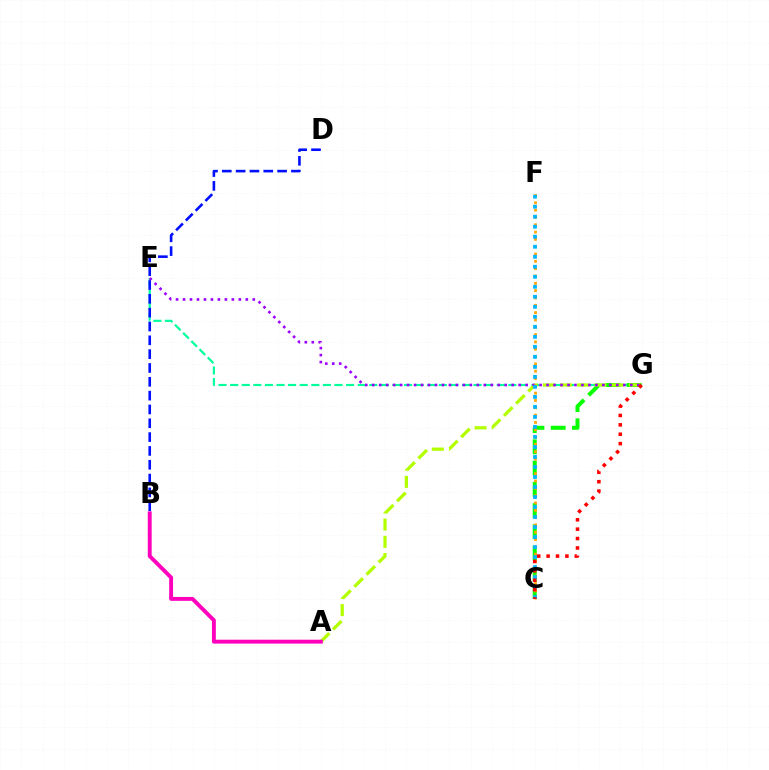{('E', 'G'): [{'color': '#00ff9d', 'line_style': 'dashed', 'thickness': 1.57}, {'color': '#9b00ff', 'line_style': 'dotted', 'thickness': 1.9}], ('C', 'G'): [{'color': '#08ff00', 'line_style': 'dashed', 'thickness': 2.89}, {'color': '#ff0000', 'line_style': 'dotted', 'thickness': 2.55}], ('B', 'D'): [{'color': '#0010ff', 'line_style': 'dashed', 'thickness': 1.88}], ('A', 'G'): [{'color': '#b3ff00', 'line_style': 'dashed', 'thickness': 2.34}], ('C', 'F'): [{'color': '#ffa500', 'line_style': 'dotted', 'thickness': 1.99}, {'color': '#00b5ff', 'line_style': 'dotted', 'thickness': 2.72}], ('A', 'B'): [{'color': '#ff00bd', 'line_style': 'solid', 'thickness': 2.8}]}